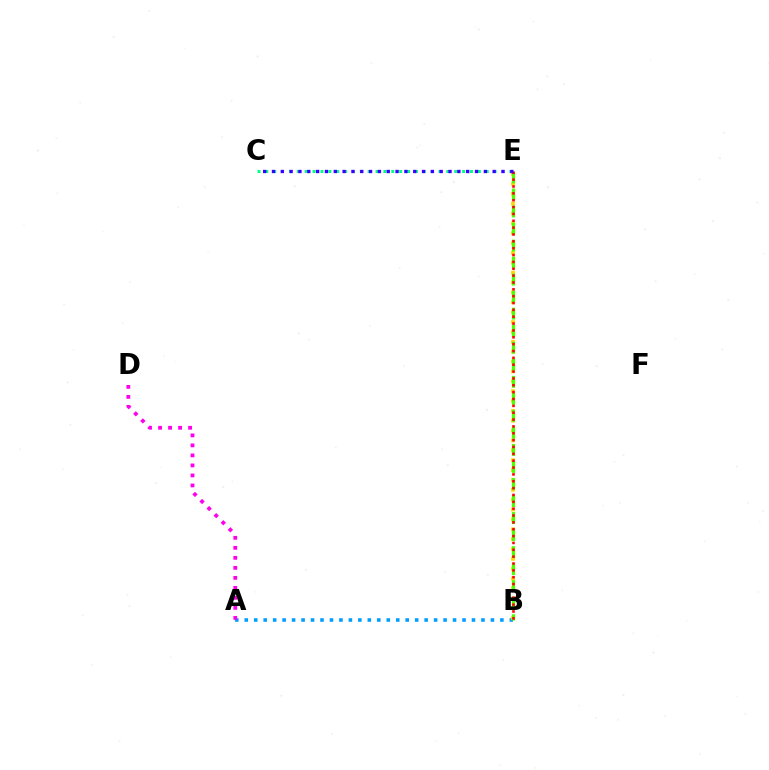{('A', 'B'): [{'color': '#009eff', 'line_style': 'dotted', 'thickness': 2.57}], ('B', 'E'): [{'color': '#ffd500', 'line_style': 'dotted', 'thickness': 2.68}, {'color': '#4fff00', 'line_style': 'dashed', 'thickness': 2.31}, {'color': '#ff0000', 'line_style': 'dotted', 'thickness': 1.86}], ('C', 'E'): [{'color': '#00ff86', 'line_style': 'dotted', 'thickness': 2.14}, {'color': '#3700ff', 'line_style': 'dotted', 'thickness': 2.4}], ('A', 'D'): [{'color': '#ff00ed', 'line_style': 'dotted', 'thickness': 2.72}]}